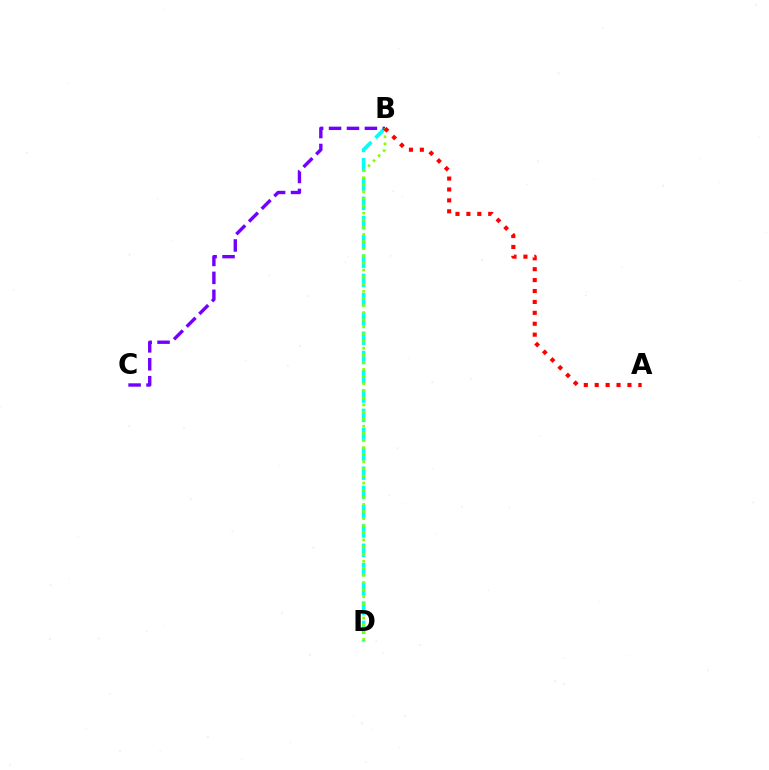{('B', 'D'): [{'color': '#00fff6', 'line_style': 'dashed', 'thickness': 2.62}, {'color': '#84ff00', 'line_style': 'dotted', 'thickness': 1.93}], ('B', 'C'): [{'color': '#7200ff', 'line_style': 'dashed', 'thickness': 2.44}], ('A', 'B'): [{'color': '#ff0000', 'line_style': 'dotted', 'thickness': 2.96}]}